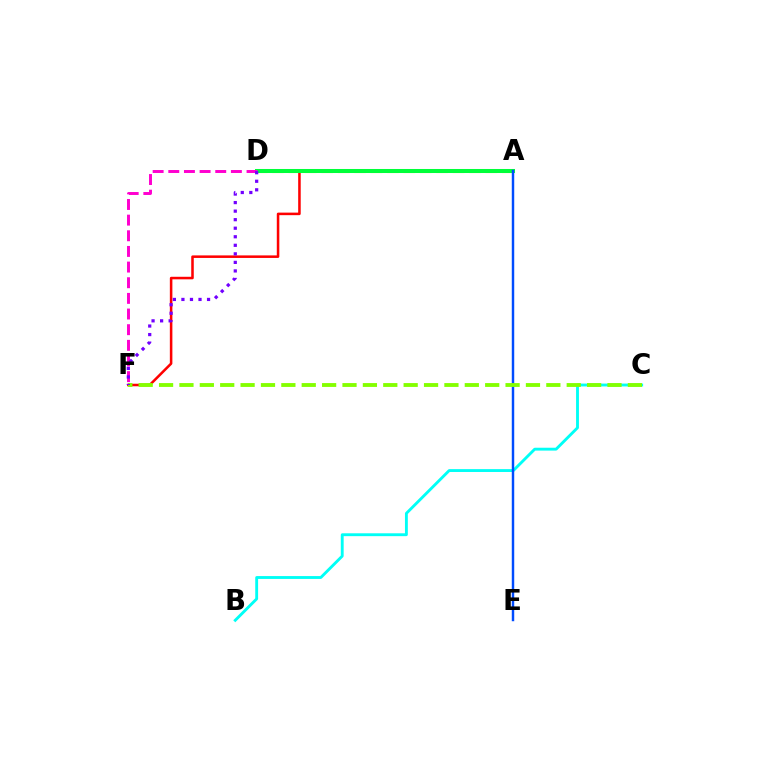{('A', 'D'): [{'color': '#ffbd00', 'line_style': 'dashed', 'thickness': 2.23}, {'color': '#00ff39', 'line_style': 'solid', 'thickness': 2.9}], ('B', 'C'): [{'color': '#00fff6', 'line_style': 'solid', 'thickness': 2.06}], ('A', 'F'): [{'color': '#ff0000', 'line_style': 'solid', 'thickness': 1.83}], ('A', 'E'): [{'color': '#004bff', 'line_style': 'solid', 'thickness': 1.76}], ('D', 'F'): [{'color': '#ff00cf', 'line_style': 'dashed', 'thickness': 2.13}, {'color': '#7200ff', 'line_style': 'dotted', 'thickness': 2.32}], ('C', 'F'): [{'color': '#84ff00', 'line_style': 'dashed', 'thickness': 2.77}]}